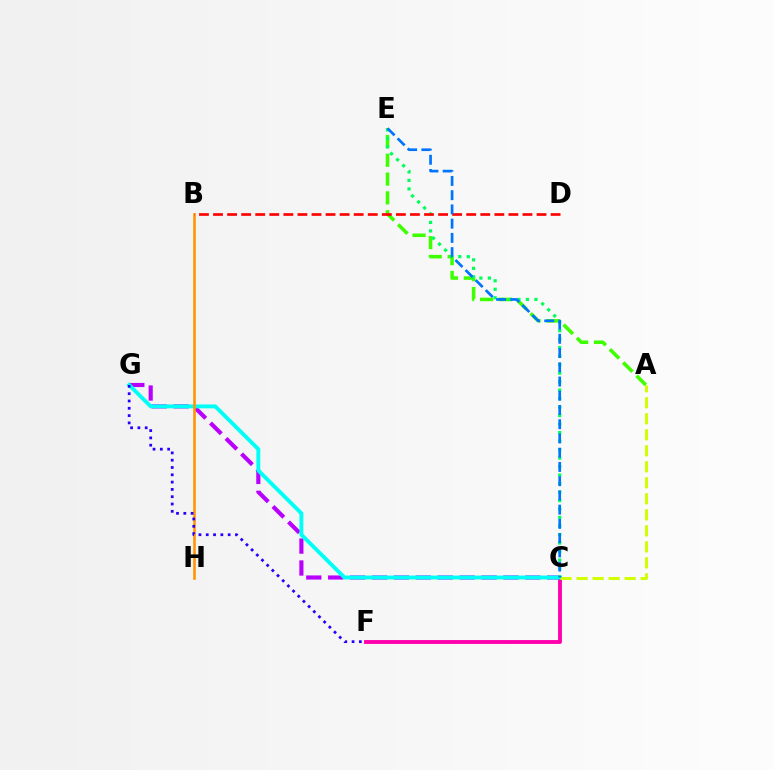{('C', 'F'): [{'color': '#ff00ac', 'line_style': 'solid', 'thickness': 2.78}], ('C', 'G'): [{'color': '#b900ff', 'line_style': 'dashed', 'thickness': 2.98}, {'color': '#00fff6', 'line_style': 'solid', 'thickness': 2.81}], ('A', 'E'): [{'color': '#3dff00', 'line_style': 'dashed', 'thickness': 2.55}], ('B', 'H'): [{'color': '#ff9400', 'line_style': 'solid', 'thickness': 1.85}], ('A', 'C'): [{'color': '#d1ff00', 'line_style': 'dashed', 'thickness': 2.17}], ('F', 'G'): [{'color': '#2500ff', 'line_style': 'dotted', 'thickness': 1.98}], ('C', 'E'): [{'color': '#00ff5c', 'line_style': 'dotted', 'thickness': 2.31}, {'color': '#0074ff', 'line_style': 'dashed', 'thickness': 1.93}], ('B', 'D'): [{'color': '#ff0000', 'line_style': 'dashed', 'thickness': 1.91}]}